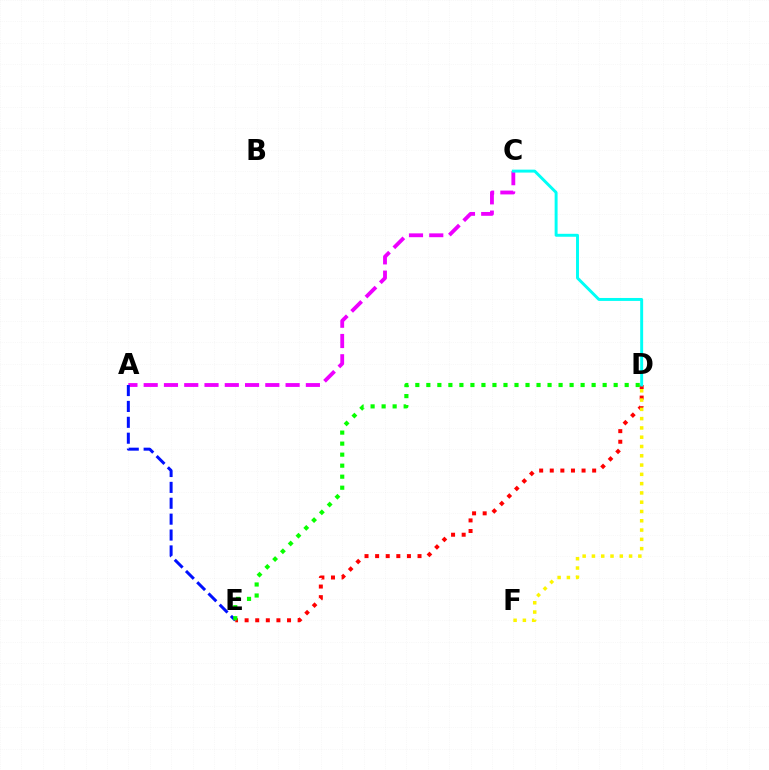{('A', 'C'): [{'color': '#ee00ff', 'line_style': 'dashed', 'thickness': 2.75}], ('A', 'E'): [{'color': '#0010ff', 'line_style': 'dashed', 'thickness': 2.16}], ('D', 'E'): [{'color': '#ff0000', 'line_style': 'dotted', 'thickness': 2.88}, {'color': '#08ff00', 'line_style': 'dotted', 'thickness': 2.99}], ('D', 'F'): [{'color': '#fcf500', 'line_style': 'dotted', 'thickness': 2.52}], ('C', 'D'): [{'color': '#00fff6', 'line_style': 'solid', 'thickness': 2.12}]}